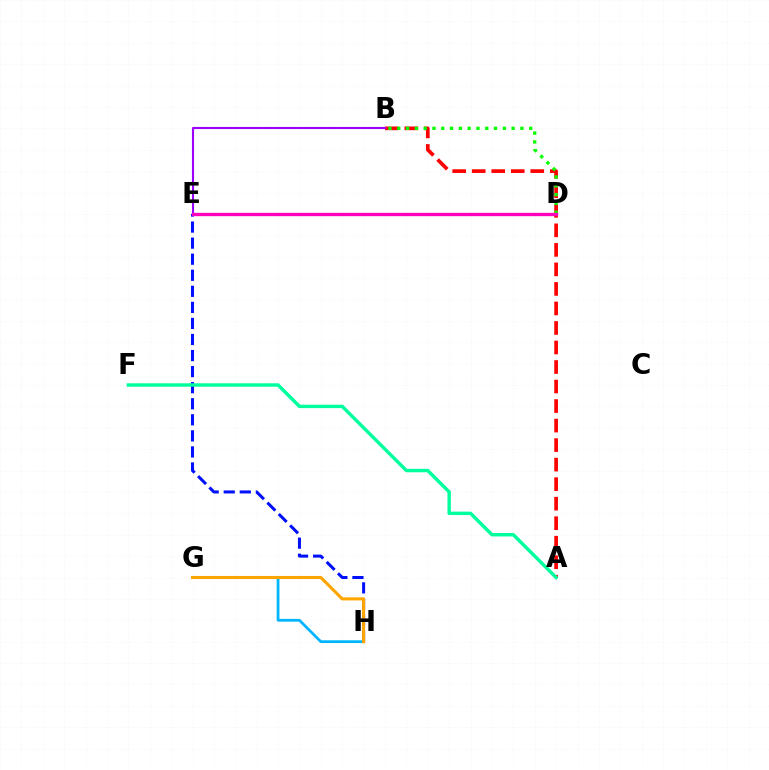{('A', 'B'): [{'color': '#ff0000', 'line_style': 'dashed', 'thickness': 2.65}], ('E', 'H'): [{'color': '#0010ff', 'line_style': 'dashed', 'thickness': 2.18}], ('B', 'D'): [{'color': '#08ff00', 'line_style': 'dotted', 'thickness': 2.39}], ('B', 'E'): [{'color': '#9b00ff', 'line_style': 'solid', 'thickness': 1.52}], ('A', 'F'): [{'color': '#00ff9d', 'line_style': 'solid', 'thickness': 2.47}], ('D', 'E'): [{'color': '#b3ff00', 'line_style': 'solid', 'thickness': 1.93}, {'color': '#ff00bd', 'line_style': 'solid', 'thickness': 2.39}], ('G', 'H'): [{'color': '#00b5ff', 'line_style': 'solid', 'thickness': 1.99}, {'color': '#ffa500', 'line_style': 'solid', 'thickness': 2.22}]}